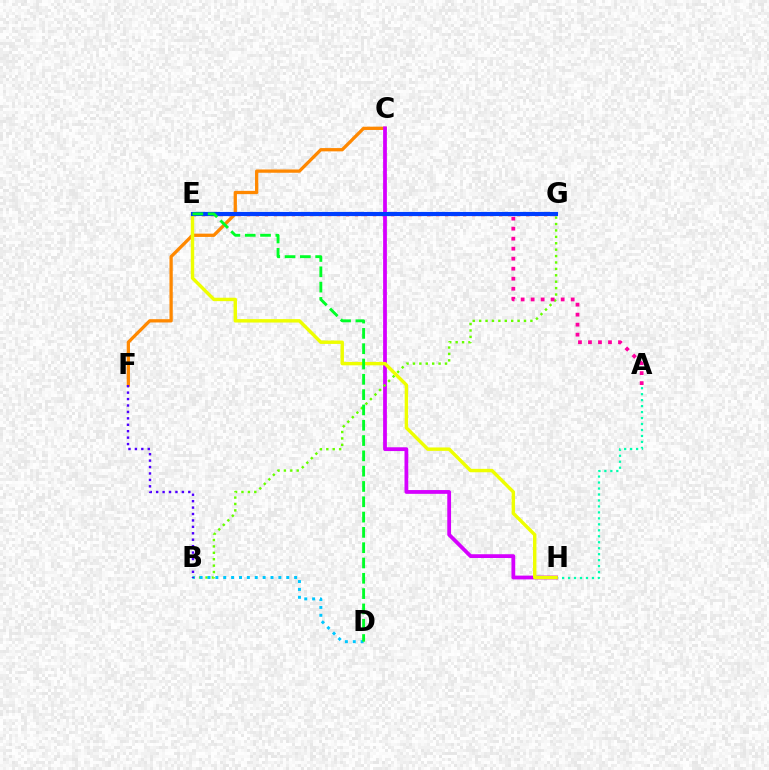{('E', 'G'): [{'color': '#ff0000', 'line_style': 'dotted', 'thickness': 2.45}, {'color': '#003fff', 'line_style': 'solid', 'thickness': 2.98}], ('C', 'F'): [{'color': '#ff8800', 'line_style': 'solid', 'thickness': 2.36}], ('A', 'H'): [{'color': '#00ffaf', 'line_style': 'dotted', 'thickness': 1.62}], ('C', 'H'): [{'color': '#d600ff', 'line_style': 'solid', 'thickness': 2.72}], ('B', 'G'): [{'color': '#66ff00', 'line_style': 'dotted', 'thickness': 1.74}], ('B', 'D'): [{'color': '#00c7ff', 'line_style': 'dotted', 'thickness': 2.14}], ('E', 'H'): [{'color': '#eeff00', 'line_style': 'solid', 'thickness': 2.46}], ('A', 'E'): [{'color': '#ff00a0', 'line_style': 'dotted', 'thickness': 2.72}], ('B', 'F'): [{'color': '#4f00ff', 'line_style': 'dotted', 'thickness': 1.75}], ('D', 'E'): [{'color': '#00ff27', 'line_style': 'dashed', 'thickness': 2.08}]}